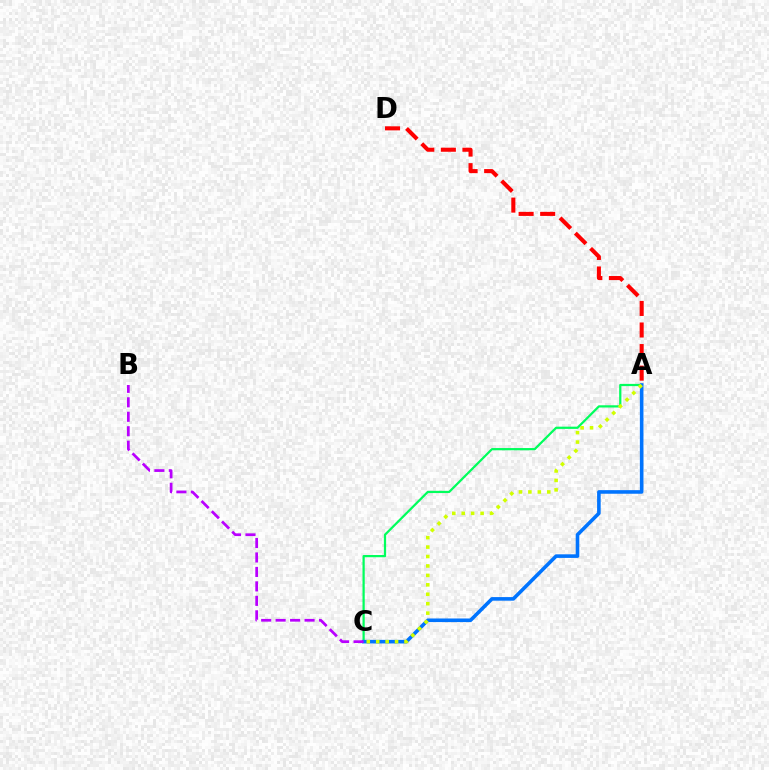{('A', 'C'): [{'color': '#00ff5c', 'line_style': 'solid', 'thickness': 1.61}, {'color': '#0074ff', 'line_style': 'solid', 'thickness': 2.59}, {'color': '#d1ff00', 'line_style': 'dotted', 'thickness': 2.56}], ('B', 'C'): [{'color': '#b900ff', 'line_style': 'dashed', 'thickness': 1.96}], ('A', 'D'): [{'color': '#ff0000', 'line_style': 'dashed', 'thickness': 2.93}]}